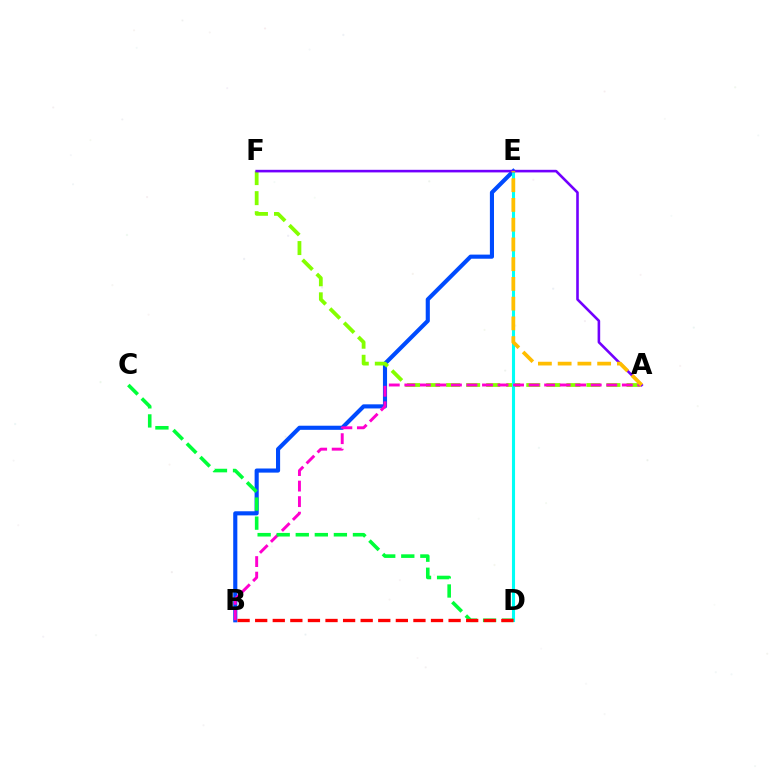{('B', 'E'): [{'color': '#004bff', 'line_style': 'solid', 'thickness': 2.96}], ('A', 'F'): [{'color': '#84ff00', 'line_style': 'dashed', 'thickness': 2.72}, {'color': '#7200ff', 'line_style': 'solid', 'thickness': 1.87}], ('D', 'E'): [{'color': '#00fff6', 'line_style': 'solid', 'thickness': 2.22}], ('A', 'B'): [{'color': '#ff00cf', 'line_style': 'dashed', 'thickness': 2.11}], ('C', 'D'): [{'color': '#00ff39', 'line_style': 'dashed', 'thickness': 2.59}], ('A', 'E'): [{'color': '#ffbd00', 'line_style': 'dashed', 'thickness': 2.68}], ('B', 'D'): [{'color': '#ff0000', 'line_style': 'dashed', 'thickness': 2.39}]}